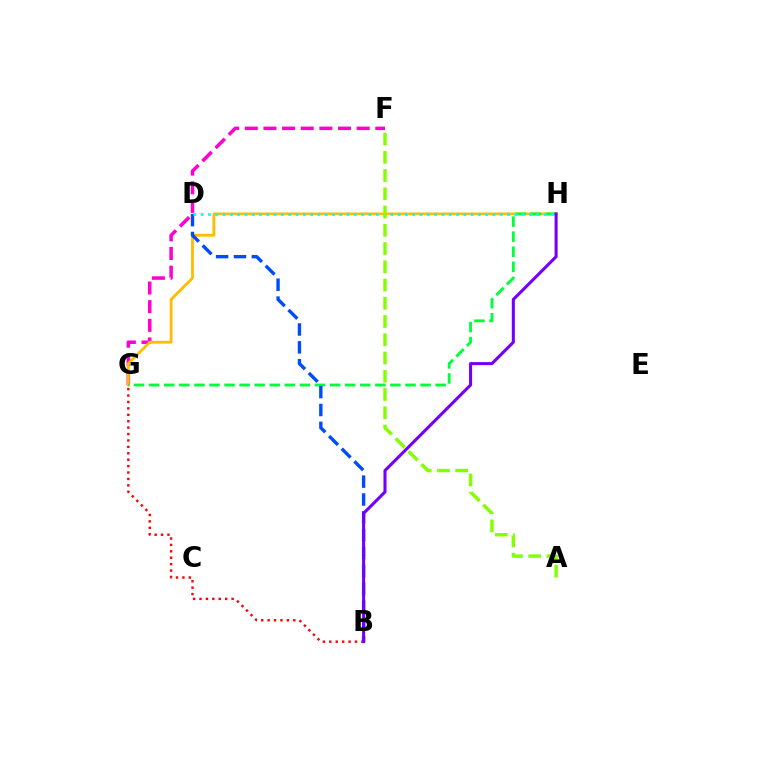{('F', 'G'): [{'color': '#ff00cf', 'line_style': 'dashed', 'thickness': 2.53}], ('G', 'H'): [{'color': '#ffbd00', 'line_style': 'solid', 'thickness': 2.02}, {'color': '#00ff39', 'line_style': 'dashed', 'thickness': 2.05}], ('B', 'D'): [{'color': '#004bff', 'line_style': 'dashed', 'thickness': 2.43}], ('B', 'G'): [{'color': '#ff0000', 'line_style': 'dotted', 'thickness': 1.74}], ('D', 'H'): [{'color': '#00fff6', 'line_style': 'dotted', 'thickness': 1.98}], ('A', 'F'): [{'color': '#84ff00', 'line_style': 'dashed', 'thickness': 2.48}], ('B', 'H'): [{'color': '#7200ff', 'line_style': 'solid', 'thickness': 2.2}]}